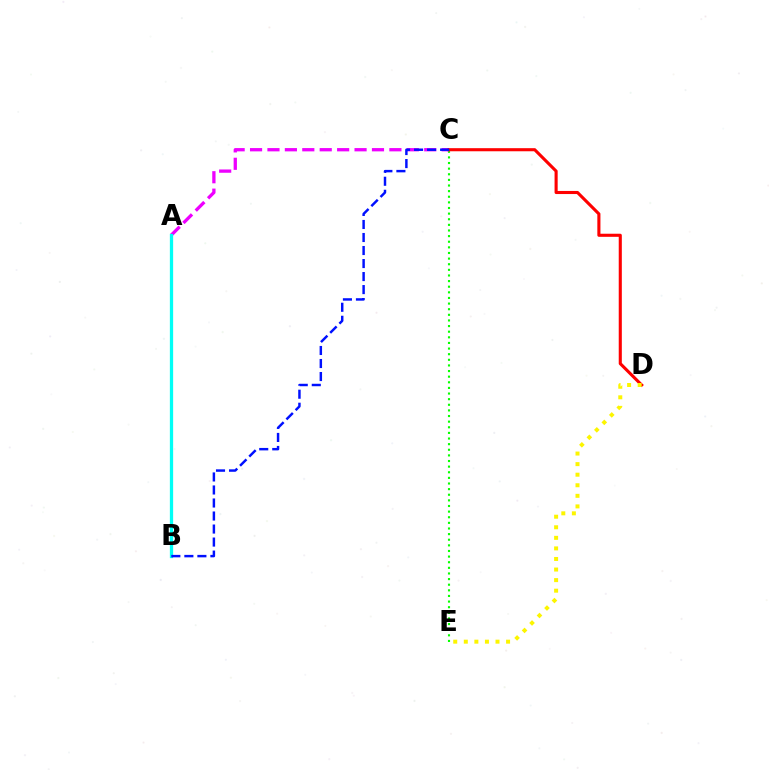{('C', 'E'): [{'color': '#08ff00', 'line_style': 'dotted', 'thickness': 1.53}], ('A', 'C'): [{'color': '#ee00ff', 'line_style': 'dashed', 'thickness': 2.37}], ('A', 'B'): [{'color': '#00fff6', 'line_style': 'solid', 'thickness': 2.36}], ('C', 'D'): [{'color': '#ff0000', 'line_style': 'solid', 'thickness': 2.23}], ('B', 'C'): [{'color': '#0010ff', 'line_style': 'dashed', 'thickness': 1.77}], ('D', 'E'): [{'color': '#fcf500', 'line_style': 'dotted', 'thickness': 2.87}]}